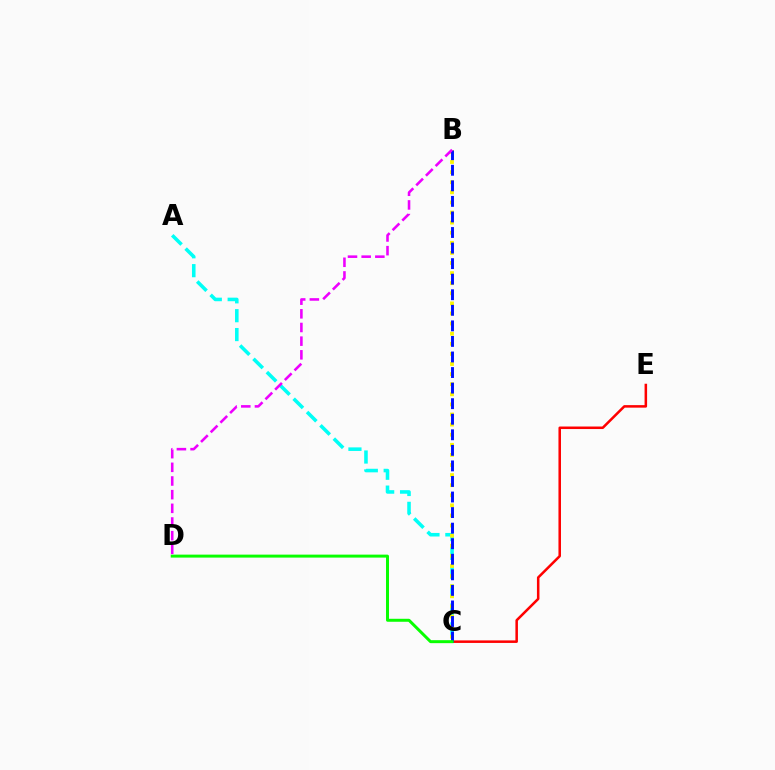{('C', 'E'): [{'color': '#ff0000', 'line_style': 'solid', 'thickness': 1.82}], ('A', 'C'): [{'color': '#00fff6', 'line_style': 'dashed', 'thickness': 2.56}], ('B', 'C'): [{'color': '#fcf500', 'line_style': 'dotted', 'thickness': 2.74}, {'color': '#0010ff', 'line_style': 'dashed', 'thickness': 2.11}], ('C', 'D'): [{'color': '#08ff00', 'line_style': 'solid', 'thickness': 2.14}], ('B', 'D'): [{'color': '#ee00ff', 'line_style': 'dashed', 'thickness': 1.86}]}